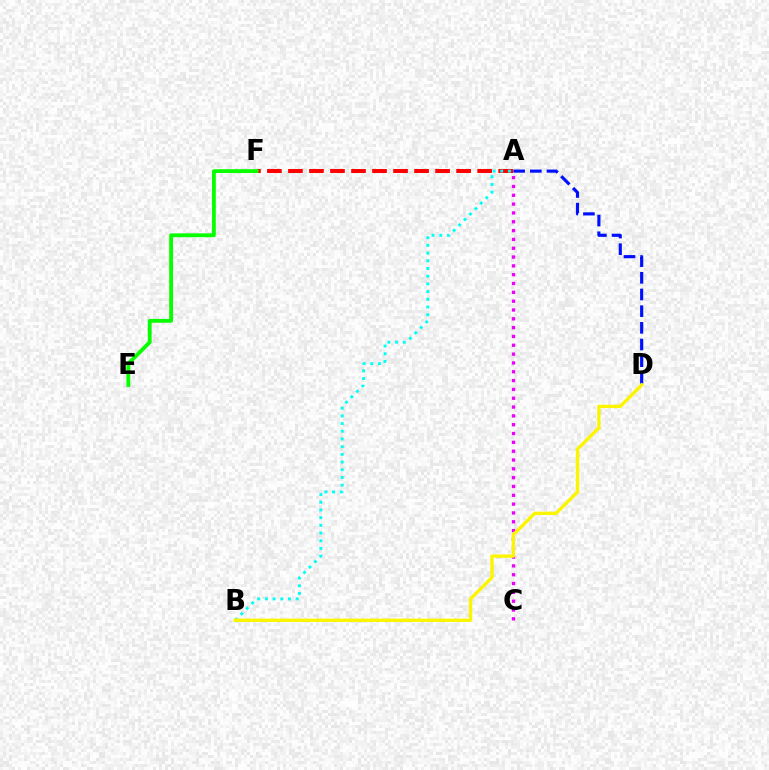{('A', 'F'): [{'color': '#ff0000', 'line_style': 'dashed', 'thickness': 2.86}], ('A', 'C'): [{'color': '#ee00ff', 'line_style': 'dotted', 'thickness': 2.4}], ('A', 'B'): [{'color': '#00fff6', 'line_style': 'dotted', 'thickness': 2.09}], ('E', 'F'): [{'color': '#08ff00', 'line_style': 'solid', 'thickness': 2.76}], ('A', 'D'): [{'color': '#0010ff', 'line_style': 'dashed', 'thickness': 2.26}], ('B', 'D'): [{'color': '#fcf500', 'line_style': 'solid', 'thickness': 2.42}]}